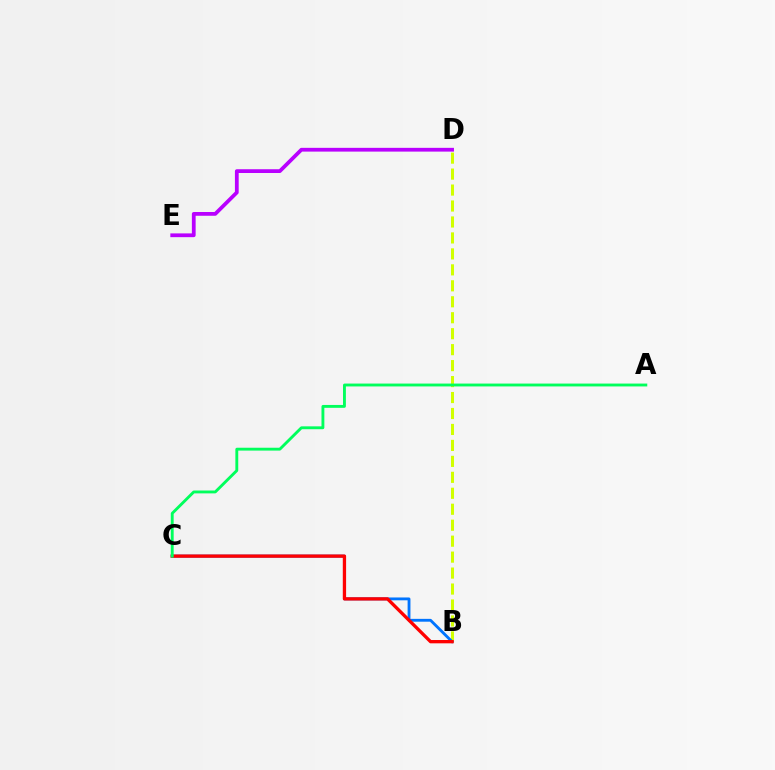{('B', 'D'): [{'color': '#d1ff00', 'line_style': 'dashed', 'thickness': 2.17}], ('B', 'C'): [{'color': '#0074ff', 'line_style': 'solid', 'thickness': 2.04}, {'color': '#ff0000', 'line_style': 'solid', 'thickness': 2.38}], ('A', 'C'): [{'color': '#00ff5c', 'line_style': 'solid', 'thickness': 2.06}], ('D', 'E'): [{'color': '#b900ff', 'line_style': 'solid', 'thickness': 2.71}]}